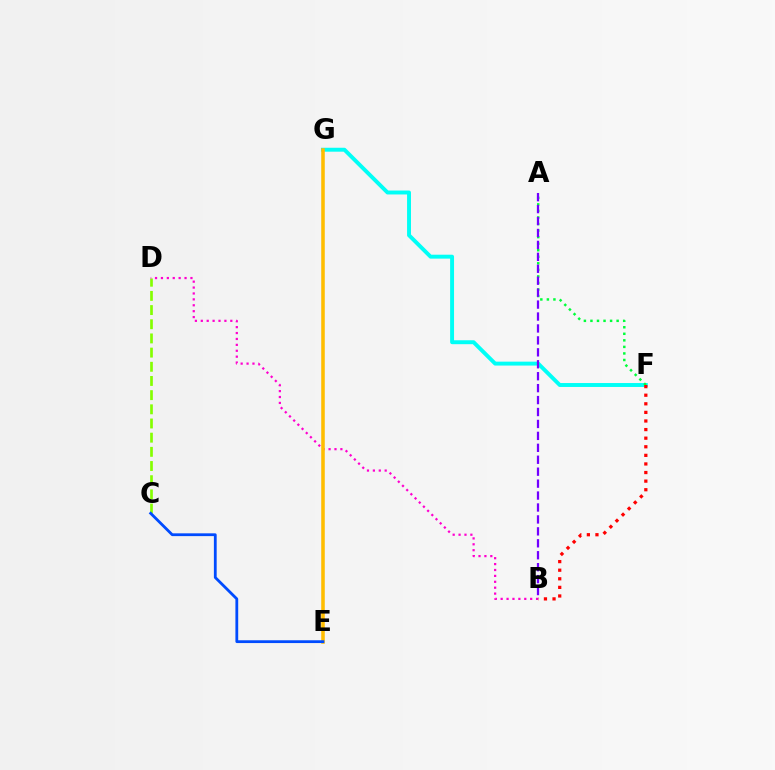{('F', 'G'): [{'color': '#00fff6', 'line_style': 'solid', 'thickness': 2.82}], ('C', 'D'): [{'color': '#84ff00', 'line_style': 'dashed', 'thickness': 1.93}], ('A', 'F'): [{'color': '#00ff39', 'line_style': 'dotted', 'thickness': 1.78}], ('B', 'D'): [{'color': '#ff00cf', 'line_style': 'dotted', 'thickness': 1.6}], ('A', 'B'): [{'color': '#7200ff', 'line_style': 'dashed', 'thickness': 1.62}], ('E', 'G'): [{'color': '#ffbd00', 'line_style': 'solid', 'thickness': 2.56}], ('B', 'F'): [{'color': '#ff0000', 'line_style': 'dotted', 'thickness': 2.33}], ('C', 'E'): [{'color': '#004bff', 'line_style': 'solid', 'thickness': 2.01}]}